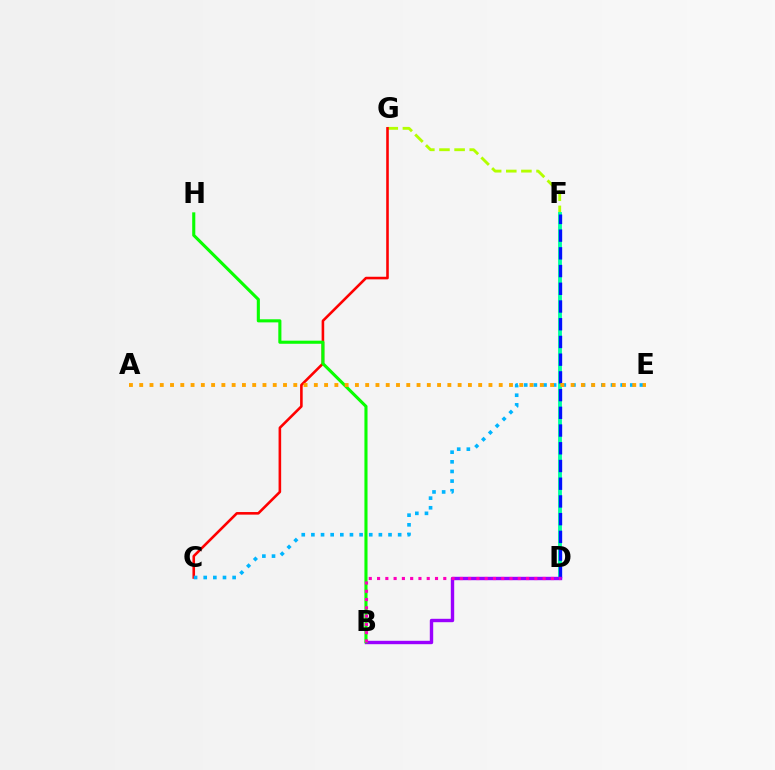{('F', 'G'): [{'color': '#b3ff00', 'line_style': 'dashed', 'thickness': 2.05}], ('C', 'G'): [{'color': '#ff0000', 'line_style': 'solid', 'thickness': 1.86}], ('D', 'F'): [{'color': '#00ff9d', 'line_style': 'solid', 'thickness': 2.77}, {'color': '#0010ff', 'line_style': 'dashed', 'thickness': 2.41}], ('C', 'E'): [{'color': '#00b5ff', 'line_style': 'dotted', 'thickness': 2.62}], ('B', 'D'): [{'color': '#9b00ff', 'line_style': 'solid', 'thickness': 2.44}, {'color': '#ff00bd', 'line_style': 'dotted', 'thickness': 2.25}], ('B', 'H'): [{'color': '#08ff00', 'line_style': 'solid', 'thickness': 2.23}], ('A', 'E'): [{'color': '#ffa500', 'line_style': 'dotted', 'thickness': 2.79}]}